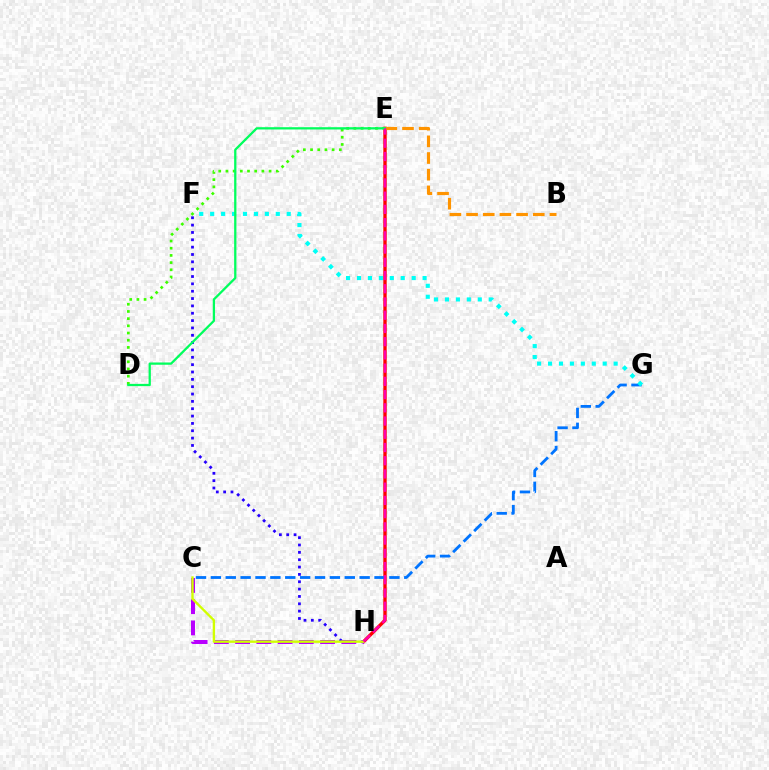{('E', 'H'): [{'color': '#ff0000', 'line_style': 'solid', 'thickness': 2.41}, {'color': '#ff00ac', 'line_style': 'dashed', 'thickness': 1.8}], ('D', 'E'): [{'color': '#3dff00', 'line_style': 'dotted', 'thickness': 1.95}, {'color': '#00ff5c', 'line_style': 'solid', 'thickness': 1.63}], ('F', 'H'): [{'color': '#2500ff', 'line_style': 'dotted', 'thickness': 2.0}], ('C', 'H'): [{'color': '#b900ff', 'line_style': 'dashed', 'thickness': 2.89}, {'color': '#d1ff00', 'line_style': 'solid', 'thickness': 1.7}], ('C', 'G'): [{'color': '#0074ff', 'line_style': 'dashed', 'thickness': 2.02}], ('B', 'E'): [{'color': '#ff9400', 'line_style': 'dashed', 'thickness': 2.27}], ('F', 'G'): [{'color': '#00fff6', 'line_style': 'dotted', 'thickness': 2.97}]}